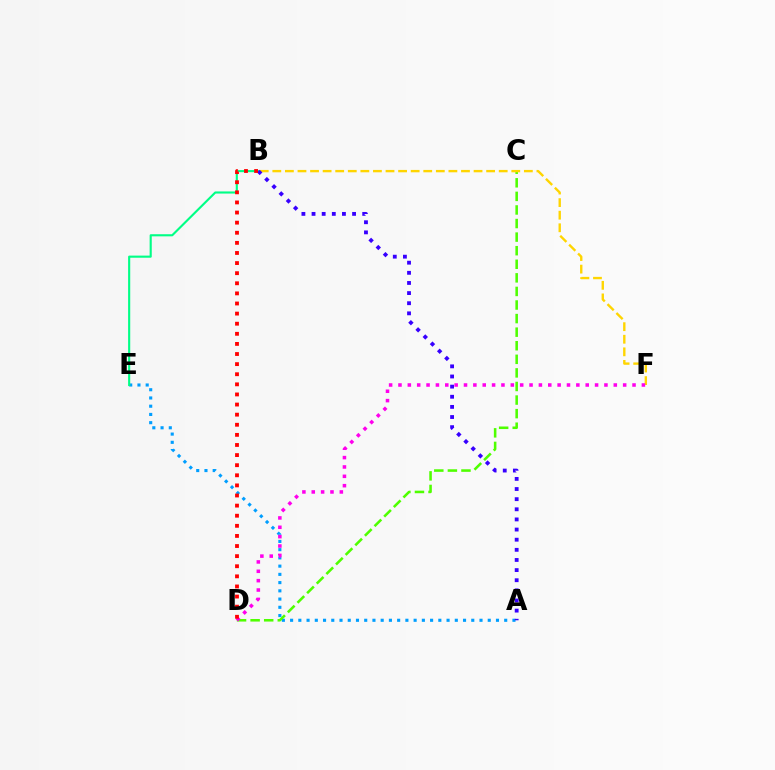{('A', 'E'): [{'color': '#009eff', 'line_style': 'dotted', 'thickness': 2.24}], ('C', 'D'): [{'color': '#4fff00', 'line_style': 'dashed', 'thickness': 1.84}], ('B', 'E'): [{'color': '#00ff86', 'line_style': 'solid', 'thickness': 1.53}], ('B', 'F'): [{'color': '#ffd500', 'line_style': 'dashed', 'thickness': 1.71}], ('D', 'F'): [{'color': '#ff00ed', 'line_style': 'dotted', 'thickness': 2.54}], ('A', 'B'): [{'color': '#3700ff', 'line_style': 'dotted', 'thickness': 2.75}], ('B', 'D'): [{'color': '#ff0000', 'line_style': 'dotted', 'thickness': 2.75}]}